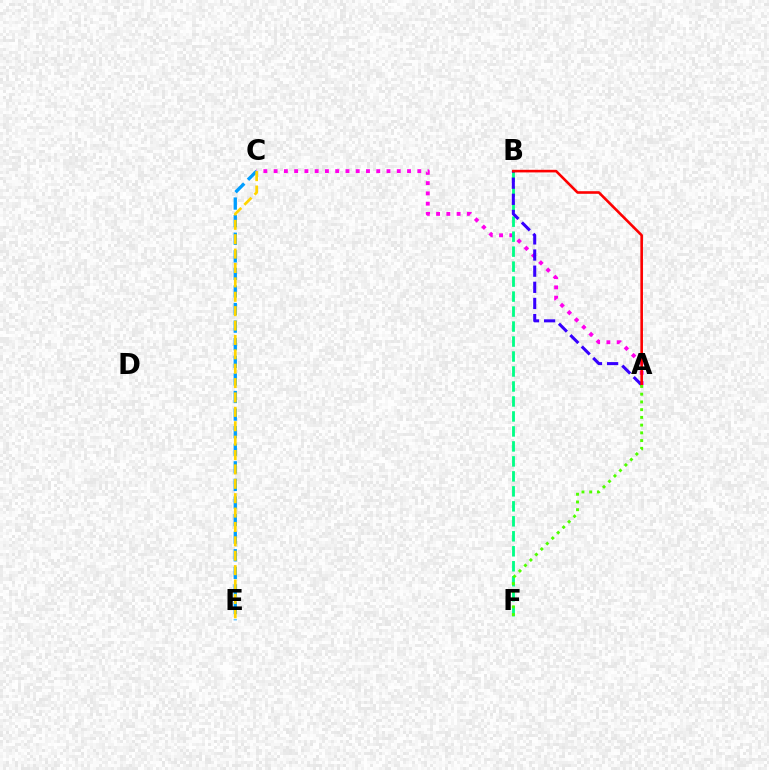{('C', 'E'): [{'color': '#009eff', 'line_style': 'dashed', 'thickness': 2.39}, {'color': '#ffd500', 'line_style': 'dashed', 'thickness': 1.95}], ('A', 'C'): [{'color': '#ff00ed', 'line_style': 'dotted', 'thickness': 2.79}], ('B', 'F'): [{'color': '#00ff86', 'line_style': 'dashed', 'thickness': 2.04}], ('A', 'B'): [{'color': '#3700ff', 'line_style': 'dashed', 'thickness': 2.19}, {'color': '#ff0000', 'line_style': 'solid', 'thickness': 1.87}], ('A', 'F'): [{'color': '#4fff00', 'line_style': 'dotted', 'thickness': 2.1}]}